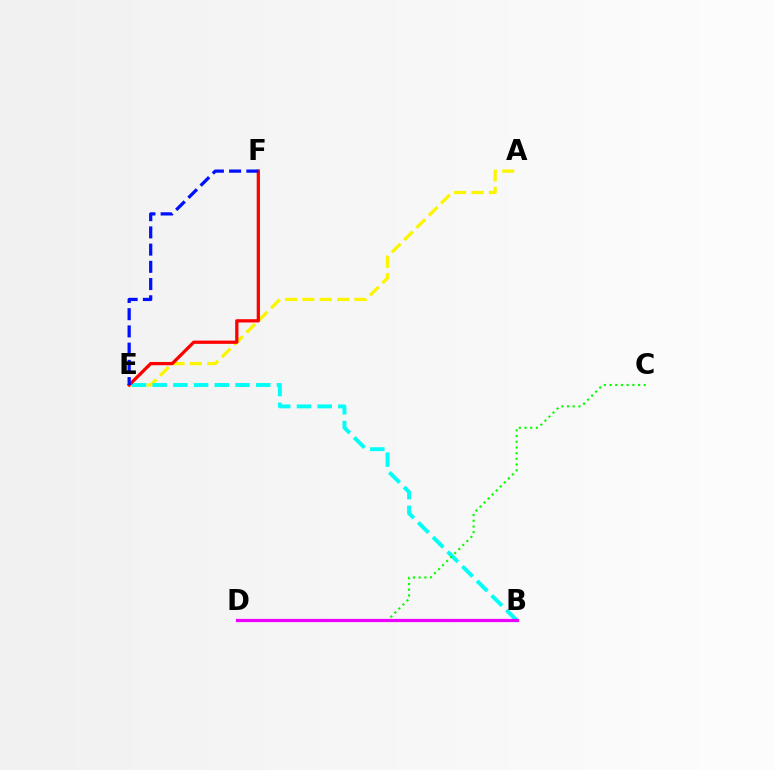{('A', 'E'): [{'color': '#fcf500', 'line_style': 'dashed', 'thickness': 2.36}], ('B', 'E'): [{'color': '#00fff6', 'line_style': 'dashed', 'thickness': 2.81}], ('E', 'F'): [{'color': '#ff0000', 'line_style': 'solid', 'thickness': 2.35}, {'color': '#0010ff', 'line_style': 'dashed', 'thickness': 2.34}], ('C', 'D'): [{'color': '#08ff00', 'line_style': 'dotted', 'thickness': 1.55}], ('B', 'D'): [{'color': '#ee00ff', 'line_style': 'solid', 'thickness': 2.34}]}